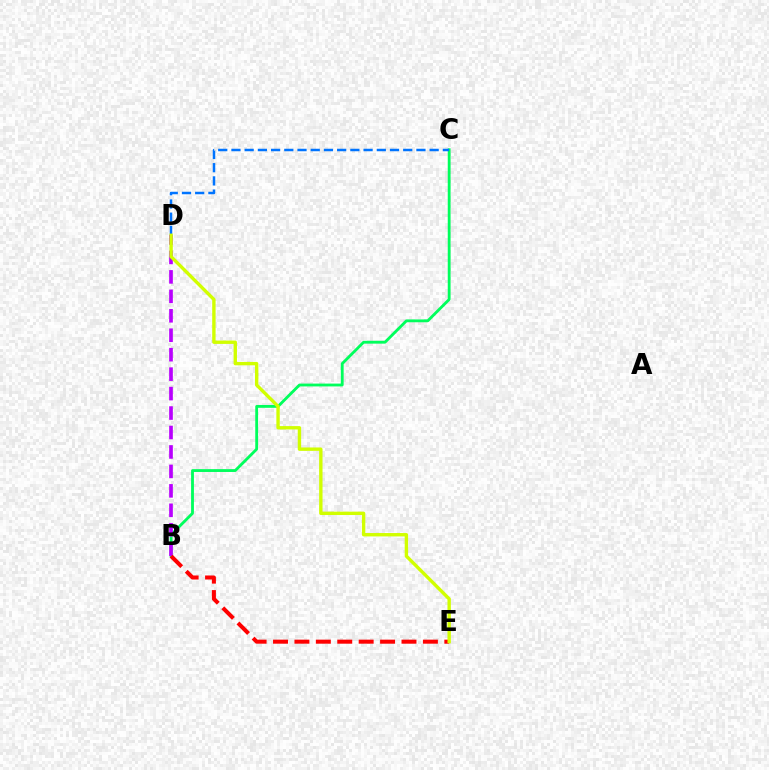{('B', 'C'): [{'color': '#00ff5c', 'line_style': 'solid', 'thickness': 2.04}], ('B', 'D'): [{'color': '#b900ff', 'line_style': 'dashed', 'thickness': 2.64}], ('B', 'E'): [{'color': '#ff0000', 'line_style': 'dashed', 'thickness': 2.91}], ('C', 'D'): [{'color': '#0074ff', 'line_style': 'dashed', 'thickness': 1.79}], ('D', 'E'): [{'color': '#d1ff00', 'line_style': 'solid', 'thickness': 2.43}]}